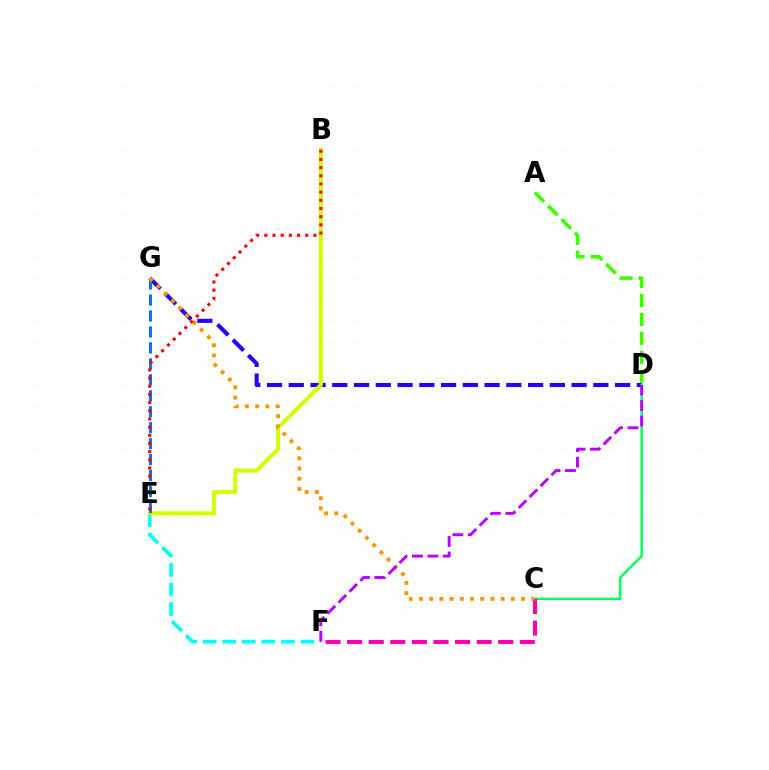{('E', 'F'): [{'color': '#00fff6', 'line_style': 'dashed', 'thickness': 2.66}], ('D', 'G'): [{'color': '#2500ff', 'line_style': 'dashed', 'thickness': 2.96}], ('B', 'E'): [{'color': '#d1ff00', 'line_style': 'solid', 'thickness': 2.93}, {'color': '#ff0000', 'line_style': 'dotted', 'thickness': 2.22}], ('C', 'D'): [{'color': '#00ff5c', 'line_style': 'solid', 'thickness': 1.74}], ('C', 'F'): [{'color': '#ff00ac', 'line_style': 'dashed', 'thickness': 2.93}], ('E', 'G'): [{'color': '#0074ff', 'line_style': 'dashed', 'thickness': 2.17}], ('C', 'G'): [{'color': '#ff9400', 'line_style': 'dotted', 'thickness': 2.77}], ('A', 'D'): [{'color': '#3dff00', 'line_style': 'dashed', 'thickness': 2.58}], ('D', 'F'): [{'color': '#b900ff', 'line_style': 'dashed', 'thickness': 2.1}]}